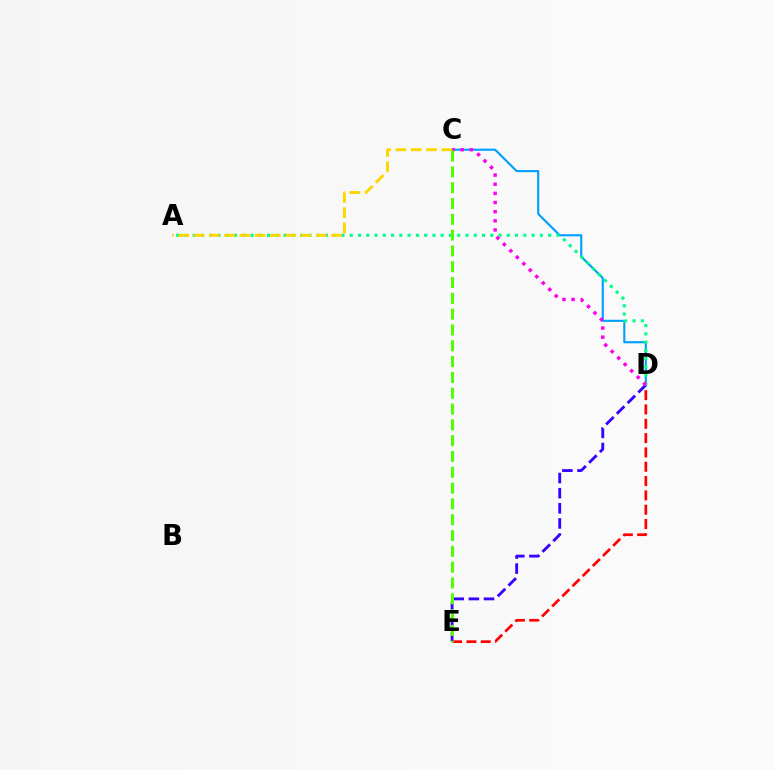{('D', 'E'): [{'color': '#ff0000', 'line_style': 'dashed', 'thickness': 1.95}, {'color': '#3700ff', 'line_style': 'dashed', 'thickness': 2.06}], ('C', 'D'): [{'color': '#009eff', 'line_style': 'solid', 'thickness': 1.53}, {'color': '#ff00ed', 'line_style': 'dotted', 'thickness': 2.48}], ('A', 'D'): [{'color': '#00ff86', 'line_style': 'dotted', 'thickness': 2.25}], ('A', 'C'): [{'color': '#ffd500', 'line_style': 'dashed', 'thickness': 2.07}], ('C', 'E'): [{'color': '#4fff00', 'line_style': 'dashed', 'thickness': 2.15}]}